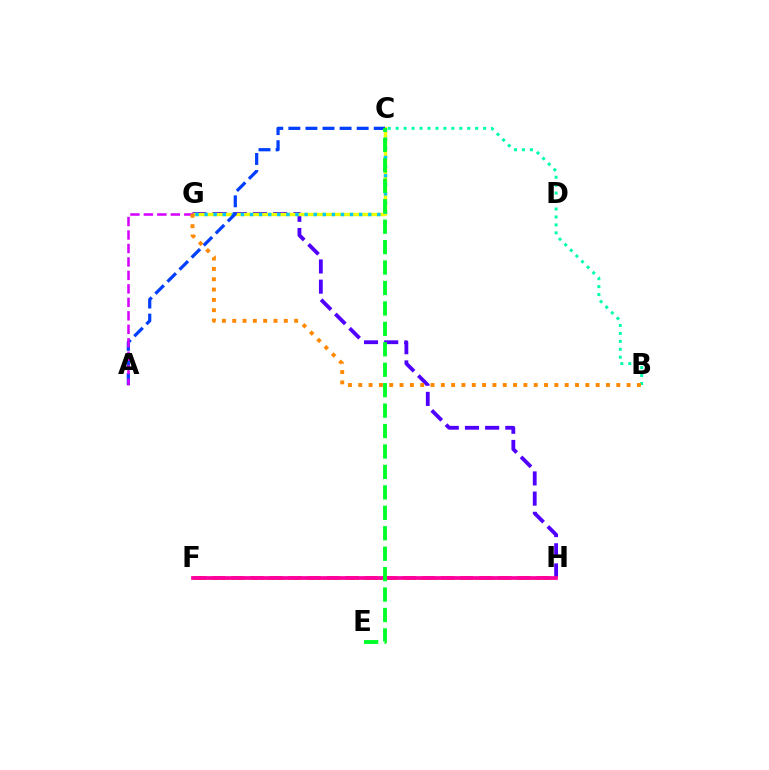{('B', 'C'): [{'color': '#00ffaf', 'line_style': 'dotted', 'thickness': 2.16}], ('G', 'H'): [{'color': '#4f00ff', 'line_style': 'dashed', 'thickness': 2.74}], ('C', 'G'): [{'color': '#eeff00', 'line_style': 'solid', 'thickness': 2.48}, {'color': '#00c7ff', 'line_style': 'dotted', 'thickness': 2.47}], ('F', 'H'): [{'color': '#ff0000', 'line_style': 'dashed', 'thickness': 2.59}, {'color': '#66ff00', 'line_style': 'dotted', 'thickness': 2.19}, {'color': '#ff00a0', 'line_style': 'solid', 'thickness': 2.68}], ('A', 'C'): [{'color': '#003fff', 'line_style': 'dashed', 'thickness': 2.32}], ('C', 'E'): [{'color': '#00ff27', 'line_style': 'dashed', 'thickness': 2.78}], ('A', 'G'): [{'color': '#d600ff', 'line_style': 'dashed', 'thickness': 1.83}], ('B', 'G'): [{'color': '#ff8800', 'line_style': 'dotted', 'thickness': 2.8}]}